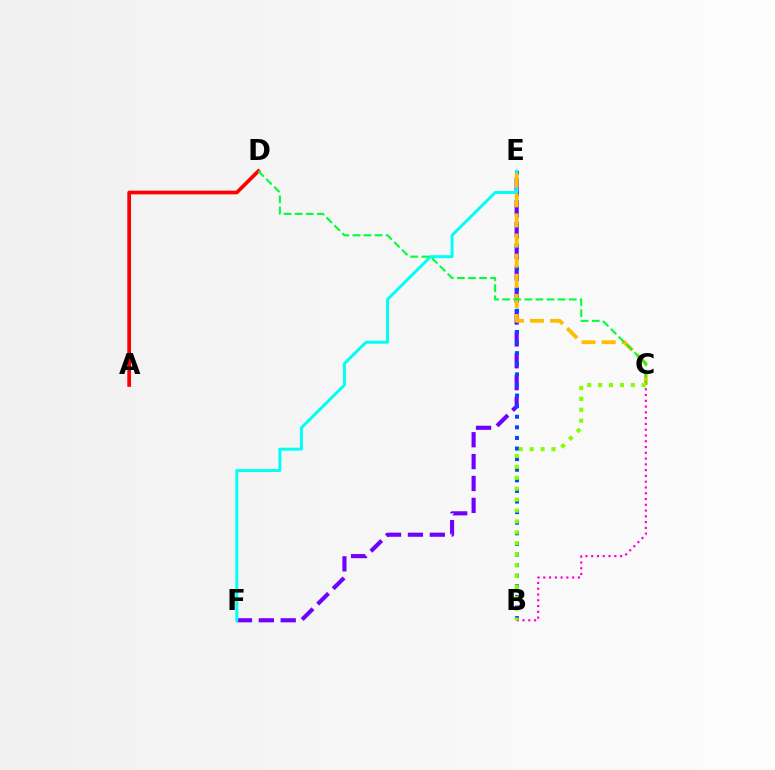{('E', 'F'): [{'color': '#7200ff', 'line_style': 'dashed', 'thickness': 2.97}, {'color': '#00fff6', 'line_style': 'solid', 'thickness': 2.13}], ('A', 'D'): [{'color': '#ff0000', 'line_style': 'solid', 'thickness': 2.66}], ('B', 'E'): [{'color': '#004bff', 'line_style': 'dotted', 'thickness': 2.88}], ('B', 'C'): [{'color': '#ff00cf', 'line_style': 'dotted', 'thickness': 1.57}, {'color': '#84ff00', 'line_style': 'dotted', 'thickness': 2.96}], ('C', 'E'): [{'color': '#ffbd00', 'line_style': 'dashed', 'thickness': 2.73}], ('C', 'D'): [{'color': '#00ff39', 'line_style': 'dashed', 'thickness': 1.51}]}